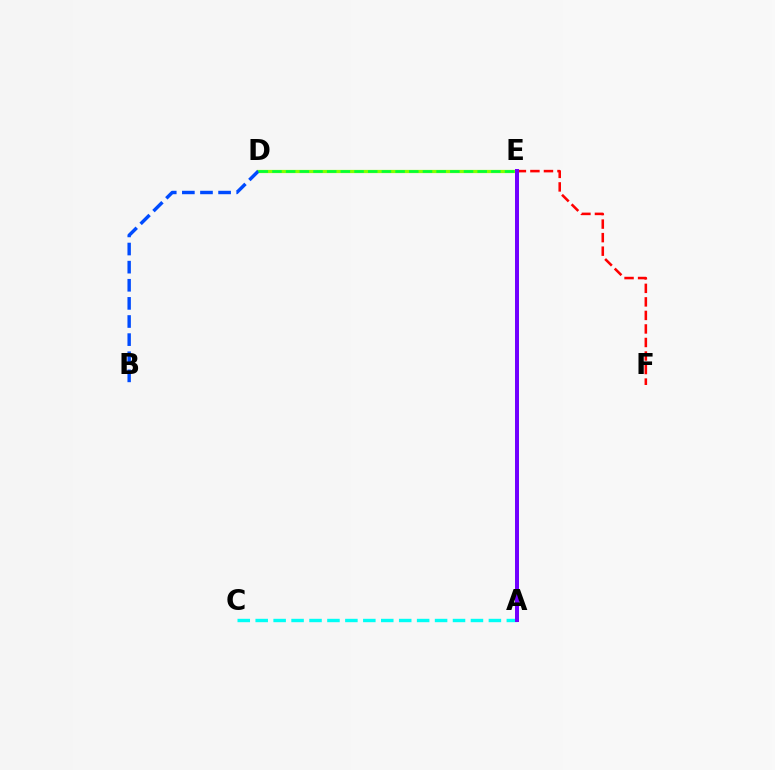{('A', 'C'): [{'color': '#00fff6', 'line_style': 'dashed', 'thickness': 2.44}], ('D', 'E'): [{'color': '#84ff00', 'line_style': 'solid', 'thickness': 2.32}, {'color': '#00ff39', 'line_style': 'dashed', 'thickness': 1.86}], ('B', 'D'): [{'color': '#004bff', 'line_style': 'dashed', 'thickness': 2.46}], ('E', 'F'): [{'color': '#ff0000', 'line_style': 'dashed', 'thickness': 1.84}], ('A', 'E'): [{'color': '#ff00cf', 'line_style': 'dashed', 'thickness': 2.7}, {'color': '#ffbd00', 'line_style': 'dashed', 'thickness': 1.7}, {'color': '#7200ff', 'line_style': 'solid', 'thickness': 2.87}]}